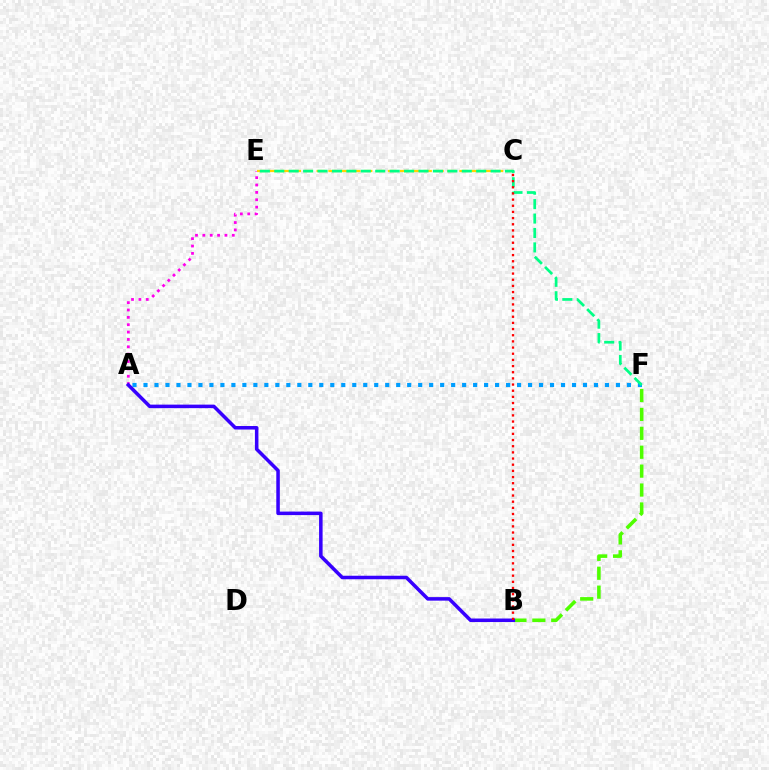{('B', 'F'): [{'color': '#4fff00', 'line_style': 'dashed', 'thickness': 2.57}], ('A', 'E'): [{'color': '#ff00ed', 'line_style': 'dotted', 'thickness': 2.0}], ('A', 'F'): [{'color': '#009eff', 'line_style': 'dotted', 'thickness': 2.99}], ('C', 'E'): [{'color': '#ffd500', 'line_style': 'dashed', 'thickness': 1.62}], ('E', 'F'): [{'color': '#00ff86', 'line_style': 'dashed', 'thickness': 1.96}], ('A', 'B'): [{'color': '#3700ff', 'line_style': 'solid', 'thickness': 2.54}], ('B', 'C'): [{'color': '#ff0000', 'line_style': 'dotted', 'thickness': 1.68}]}